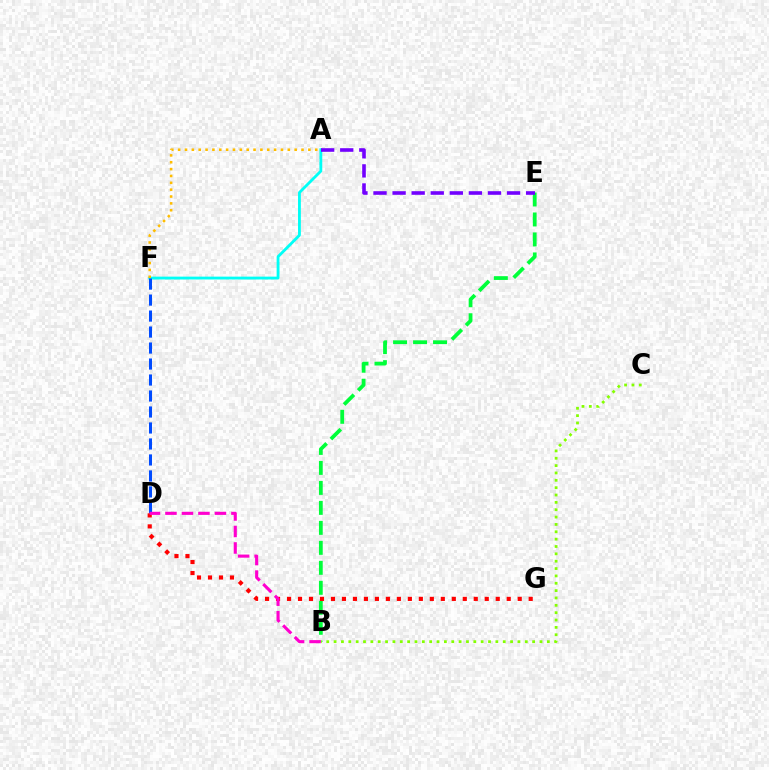{('B', 'E'): [{'color': '#00ff39', 'line_style': 'dashed', 'thickness': 2.71}], ('A', 'F'): [{'color': '#00fff6', 'line_style': 'solid', 'thickness': 2.04}, {'color': '#ffbd00', 'line_style': 'dotted', 'thickness': 1.86}], ('B', 'C'): [{'color': '#84ff00', 'line_style': 'dotted', 'thickness': 2.0}], ('D', 'F'): [{'color': '#004bff', 'line_style': 'dashed', 'thickness': 2.17}], ('D', 'G'): [{'color': '#ff0000', 'line_style': 'dotted', 'thickness': 2.98}], ('B', 'D'): [{'color': '#ff00cf', 'line_style': 'dashed', 'thickness': 2.24}], ('A', 'E'): [{'color': '#7200ff', 'line_style': 'dashed', 'thickness': 2.59}]}